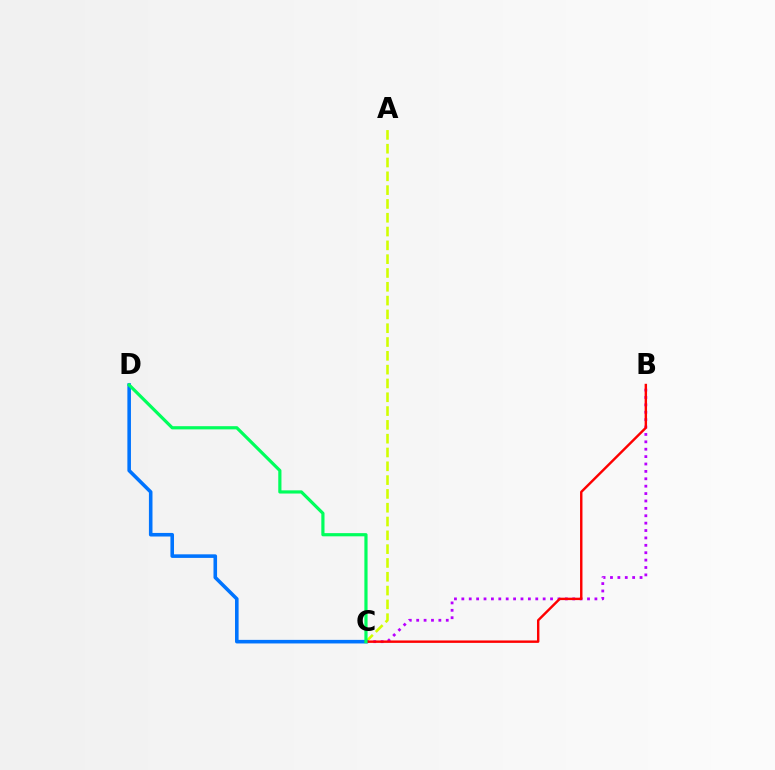{('A', 'C'): [{'color': '#d1ff00', 'line_style': 'dashed', 'thickness': 1.88}], ('C', 'D'): [{'color': '#0074ff', 'line_style': 'solid', 'thickness': 2.58}, {'color': '#00ff5c', 'line_style': 'solid', 'thickness': 2.29}], ('B', 'C'): [{'color': '#b900ff', 'line_style': 'dotted', 'thickness': 2.01}, {'color': '#ff0000', 'line_style': 'solid', 'thickness': 1.74}]}